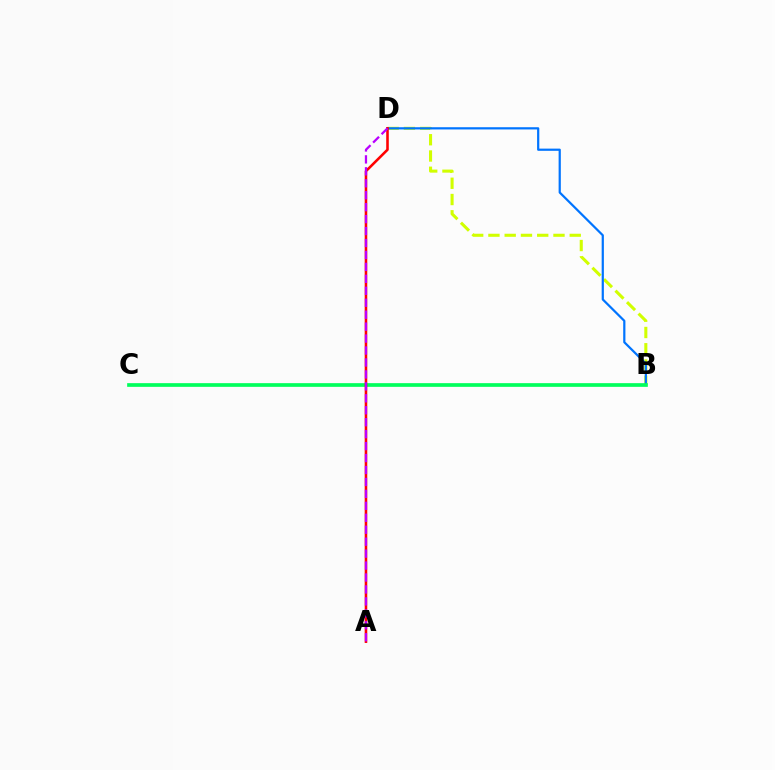{('B', 'D'): [{'color': '#d1ff00', 'line_style': 'dashed', 'thickness': 2.21}, {'color': '#0074ff', 'line_style': 'solid', 'thickness': 1.59}], ('B', 'C'): [{'color': '#00ff5c', 'line_style': 'solid', 'thickness': 2.65}], ('A', 'D'): [{'color': '#ff0000', 'line_style': 'solid', 'thickness': 1.85}, {'color': '#b900ff', 'line_style': 'dashed', 'thickness': 1.62}]}